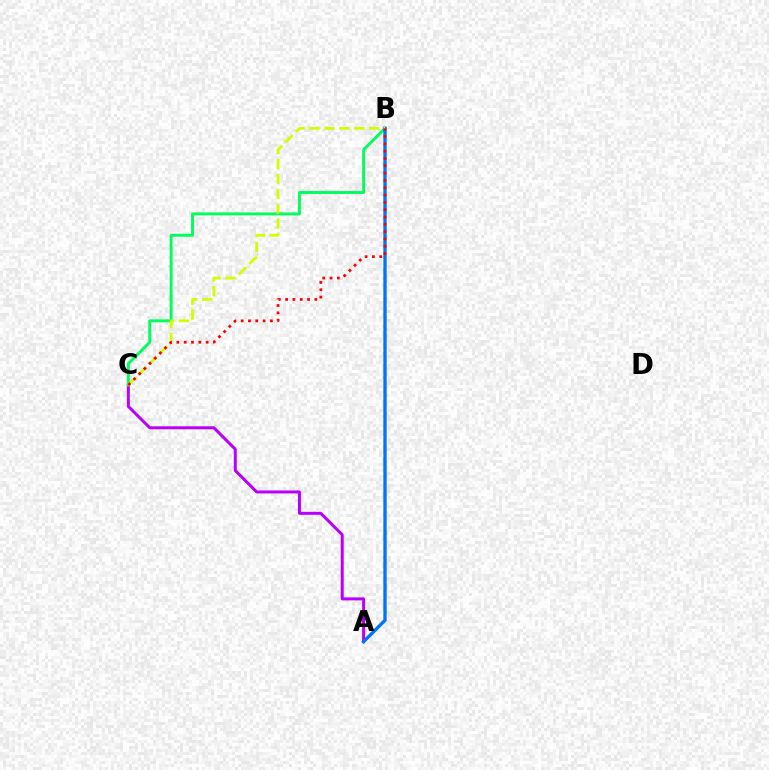{('A', 'C'): [{'color': '#b900ff', 'line_style': 'solid', 'thickness': 2.16}], ('B', 'C'): [{'color': '#00ff5c', 'line_style': 'solid', 'thickness': 2.11}, {'color': '#d1ff00', 'line_style': 'dashed', 'thickness': 2.03}, {'color': '#ff0000', 'line_style': 'dotted', 'thickness': 1.99}], ('A', 'B'): [{'color': '#0074ff', 'line_style': 'solid', 'thickness': 2.41}]}